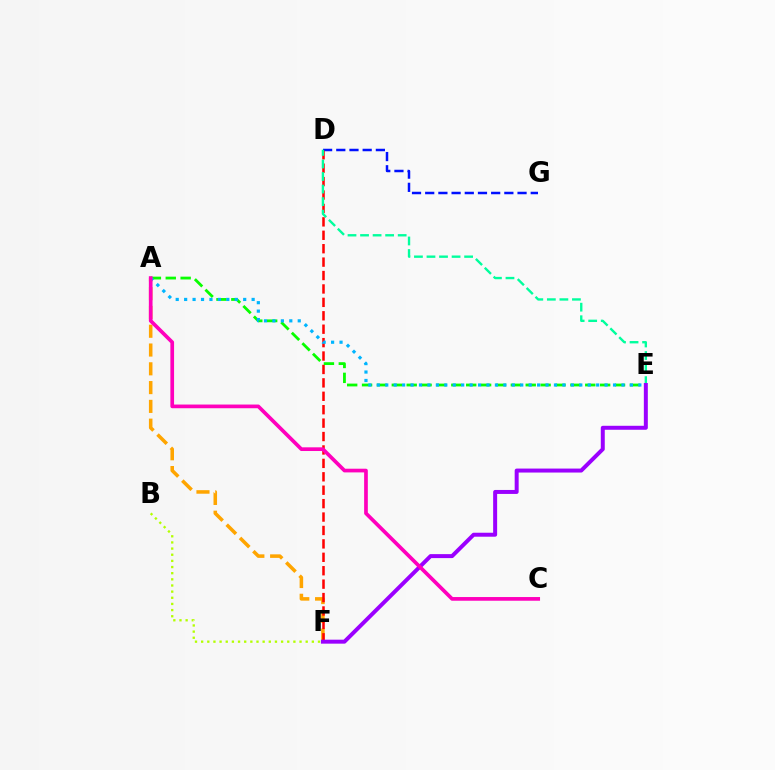{('A', 'F'): [{'color': '#ffa500', 'line_style': 'dashed', 'thickness': 2.55}], ('D', 'G'): [{'color': '#0010ff', 'line_style': 'dashed', 'thickness': 1.79}], ('D', 'F'): [{'color': '#ff0000', 'line_style': 'dashed', 'thickness': 1.82}], ('D', 'E'): [{'color': '#00ff9d', 'line_style': 'dashed', 'thickness': 1.7}], ('A', 'E'): [{'color': '#08ff00', 'line_style': 'dashed', 'thickness': 2.02}, {'color': '#00b5ff', 'line_style': 'dotted', 'thickness': 2.29}], ('E', 'F'): [{'color': '#9b00ff', 'line_style': 'solid', 'thickness': 2.86}], ('A', 'C'): [{'color': '#ff00bd', 'line_style': 'solid', 'thickness': 2.66}], ('B', 'F'): [{'color': '#b3ff00', 'line_style': 'dotted', 'thickness': 1.67}]}